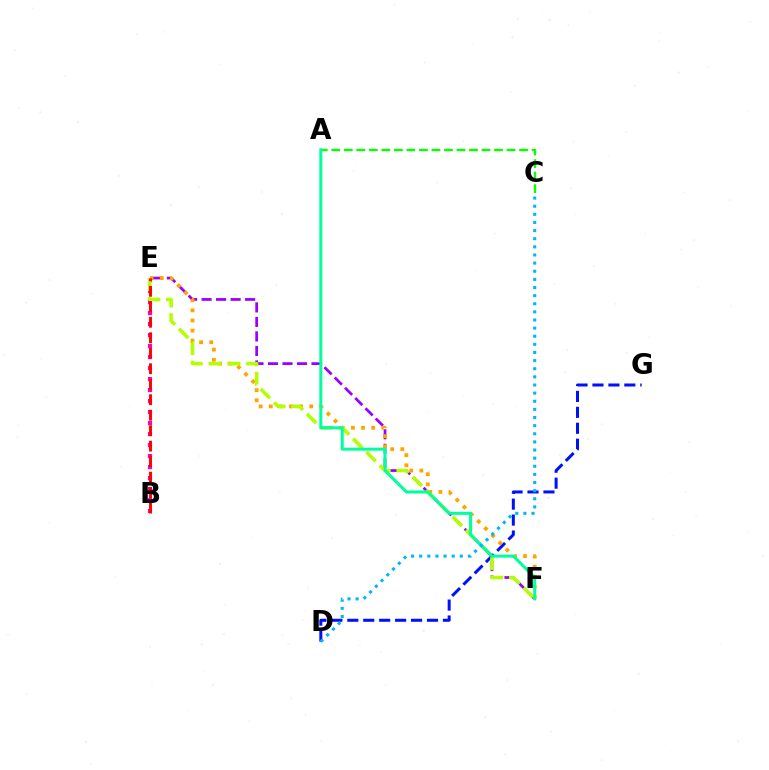{('E', 'F'): [{'color': '#9b00ff', 'line_style': 'dashed', 'thickness': 1.97}, {'color': '#ffa500', 'line_style': 'dotted', 'thickness': 2.75}, {'color': '#b3ff00', 'line_style': 'dashed', 'thickness': 2.56}], ('D', 'G'): [{'color': '#0010ff', 'line_style': 'dashed', 'thickness': 2.17}], ('B', 'E'): [{'color': '#ff00bd', 'line_style': 'dotted', 'thickness': 2.99}, {'color': '#ff0000', 'line_style': 'dashed', 'thickness': 2.1}], ('A', 'C'): [{'color': '#08ff00', 'line_style': 'dashed', 'thickness': 1.7}], ('A', 'F'): [{'color': '#00ff9d', 'line_style': 'solid', 'thickness': 2.17}], ('C', 'D'): [{'color': '#00b5ff', 'line_style': 'dotted', 'thickness': 2.21}]}